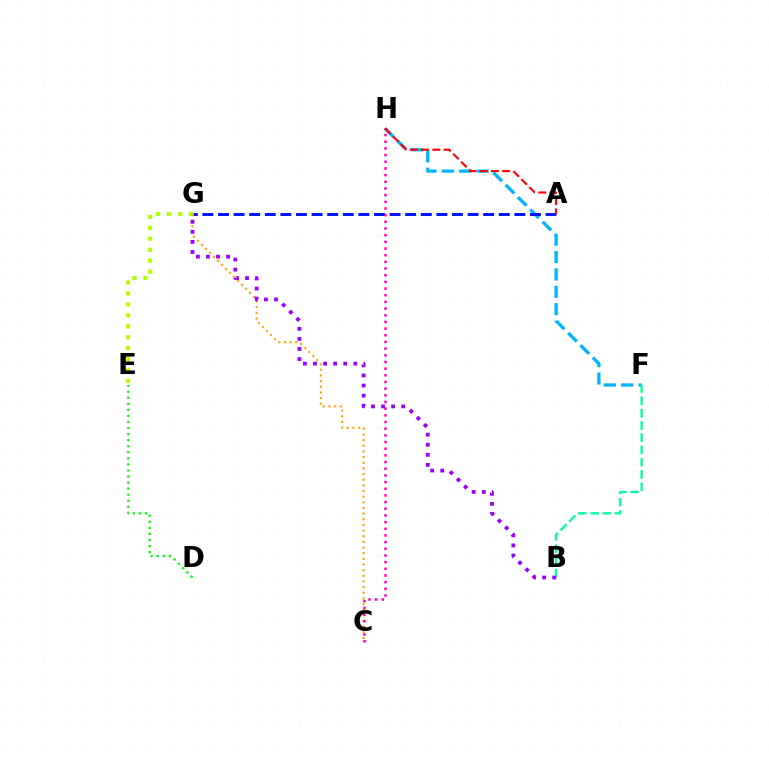{('D', 'E'): [{'color': '#08ff00', 'line_style': 'dotted', 'thickness': 1.65}], ('F', 'H'): [{'color': '#00b5ff', 'line_style': 'dashed', 'thickness': 2.36}], ('E', 'G'): [{'color': '#b3ff00', 'line_style': 'dotted', 'thickness': 2.98}], ('A', 'G'): [{'color': '#0010ff', 'line_style': 'dashed', 'thickness': 2.12}], ('C', 'G'): [{'color': '#ffa500', 'line_style': 'dotted', 'thickness': 1.54}], ('B', 'F'): [{'color': '#00ff9d', 'line_style': 'dashed', 'thickness': 1.67}], ('C', 'H'): [{'color': '#ff00bd', 'line_style': 'dotted', 'thickness': 1.81}], ('B', 'G'): [{'color': '#9b00ff', 'line_style': 'dotted', 'thickness': 2.74}], ('A', 'H'): [{'color': '#ff0000', 'line_style': 'dashed', 'thickness': 1.53}]}